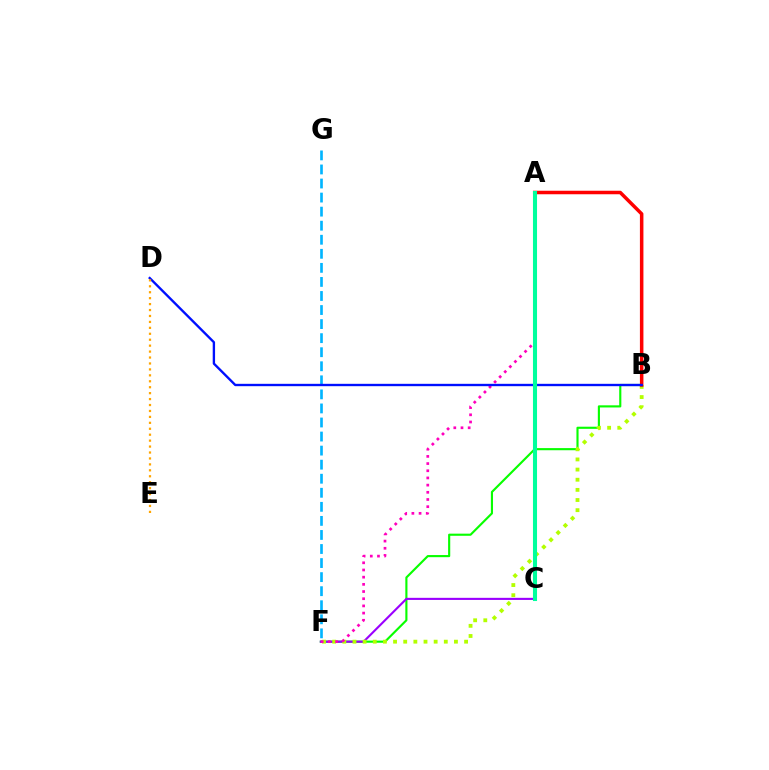{('B', 'F'): [{'color': '#08ff00', 'line_style': 'solid', 'thickness': 1.54}, {'color': '#b3ff00', 'line_style': 'dotted', 'thickness': 2.76}], ('C', 'F'): [{'color': '#9b00ff', 'line_style': 'solid', 'thickness': 1.52}], ('F', 'G'): [{'color': '#00b5ff', 'line_style': 'dashed', 'thickness': 1.91}], ('A', 'F'): [{'color': '#ff00bd', 'line_style': 'dotted', 'thickness': 1.95}], ('A', 'B'): [{'color': '#ff0000', 'line_style': 'solid', 'thickness': 2.53}], ('B', 'D'): [{'color': '#0010ff', 'line_style': 'solid', 'thickness': 1.7}], ('D', 'E'): [{'color': '#ffa500', 'line_style': 'dotted', 'thickness': 1.61}], ('A', 'C'): [{'color': '#00ff9d', 'line_style': 'solid', 'thickness': 2.93}]}